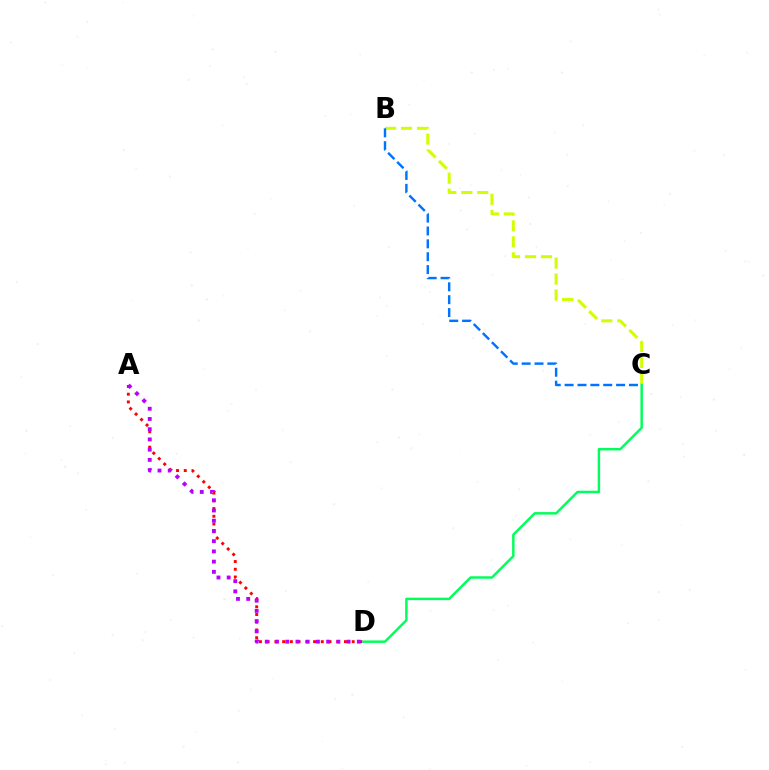{('A', 'D'): [{'color': '#ff0000', 'line_style': 'dotted', 'thickness': 2.1}, {'color': '#b900ff', 'line_style': 'dotted', 'thickness': 2.78}], ('B', 'C'): [{'color': '#d1ff00', 'line_style': 'dashed', 'thickness': 2.17}, {'color': '#0074ff', 'line_style': 'dashed', 'thickness': 1.75}], ('C', 'D'): [{'color': '#00ff5c', 'line_style': 'solid', 'thickness': 1.77}]}